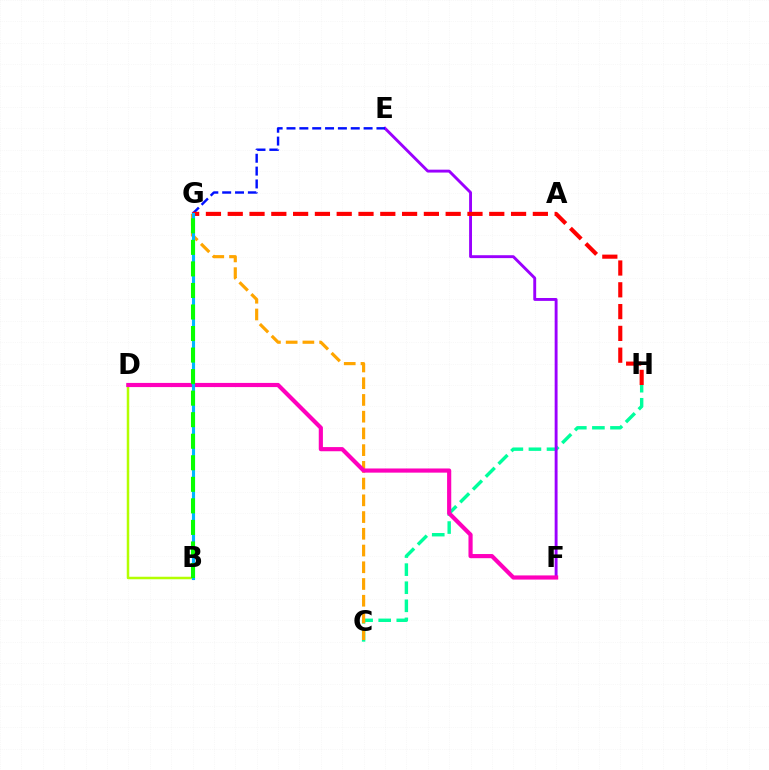{('C', 'H'): [{'color': '#00ff9d', 'line_style': 'dashed', 'thickness': 2.46}], ('E', 'F'): [{'color': '#9b00ff', 'line_style': 'solid', 'thickness': 2.08}], ('B', 'D'): [{'color': '#b3ff00', 'line_style': 'solid', 'thickness': 1.8}], ('C', 'G'): [{'color': '#ffa500', 'line_style': 'dashed', 'thickness': 2.27}], ('E', 'G'): [{'color': '#0010ff', 'line_style': 'dashed', 'thickness': 1.75}], ('D', 'F'): [{'color': '#ff00bd', 'line_style': 'solid', 'thickness': 3.0}], ('G', 'H'): [{'color': '#ff0000', 'line_style': 'dashed', 'thickness': 2.96}], ('B', 'G'): [{'color': '#00b5ff', 'line_style': 'solid', 'thickness': 2.24}, {'color': '#08ff00', 'line_style': 'dashed', 'thickness': 2.93}]}